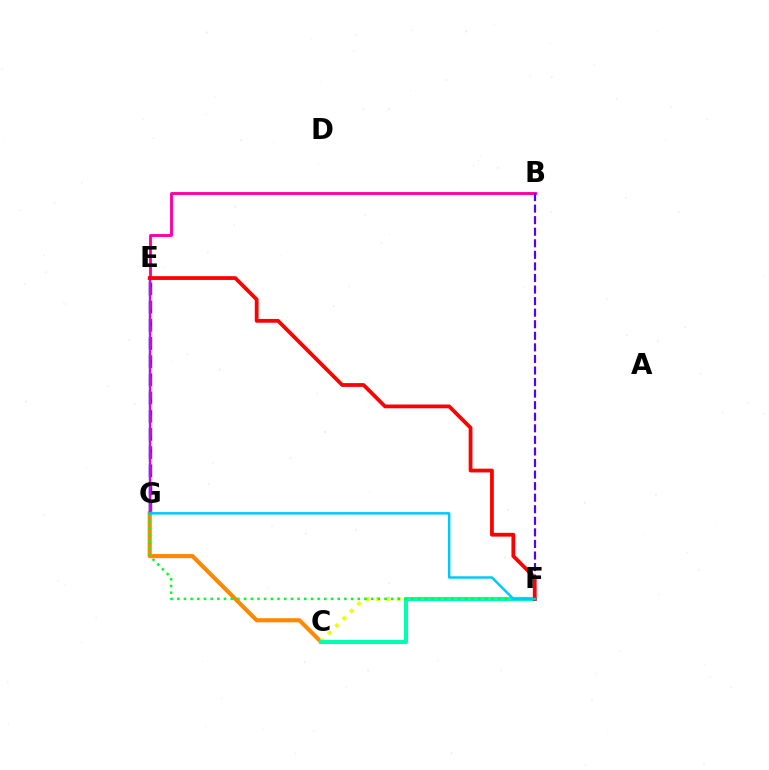{('E', 'G'): [{'color': '#003fff', 'line_style': 'dashed', 'thickness': 2.47}, {'color': '#66ff00', 'line_style': 'dashed', 'thickness': 1.73}, {'color': '#d600ff', 'line_style': 'solid', 'thickness': 1.7}], ('C', 'G'): [{'color': '#ff8800', 'line_style': 'solid', 'thickness': 2.96}], ('B', 'E'): [{'color': '#ff00a0', 'line_style': 'solid', 'thickness': 2.07}], ('B', 'F'): [{'color': '#4f00ff', 'line_style': 'dashed', 'thickness': 1.57}], ('C', 'F'): [{'color': '#eeff00', 'line_style': 'dotted', 'thickness': 2.82}, {'color': '#00ffaf', 'line_style': 'solid', 'thickness': 2.96}], ('F', 'G'): [{'color': '#00ff27', 'line_style': 'dotted', 'thickness': 1.82}, {'color': '#00c7ff', 'line_style': 'solid', 'thickness': 1.77}], ('E', 'F'): [{'color': '#ff0000', 'line_style': 'solid', 'thickness': 2.72}]}